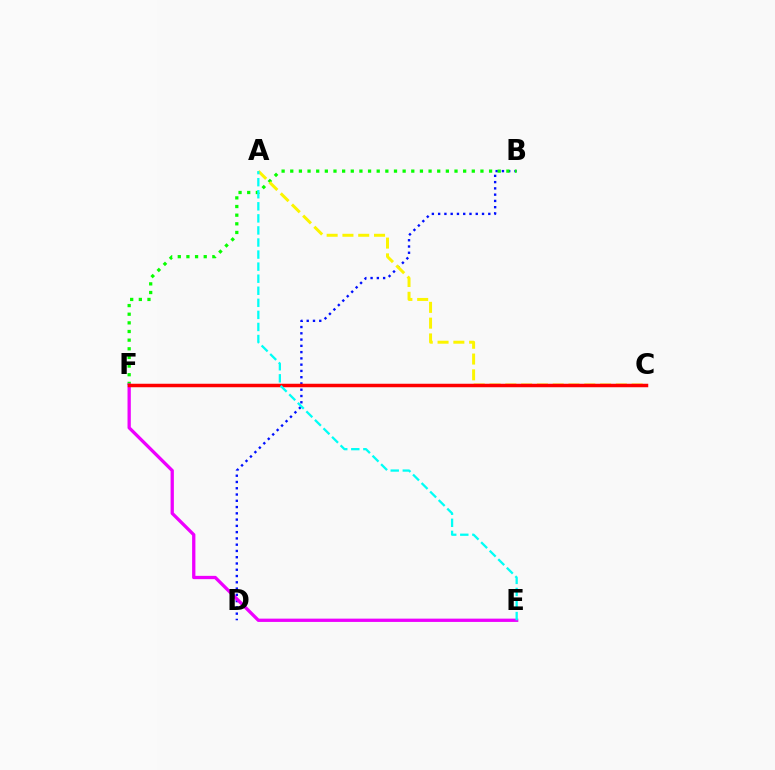{('B', 'D'): [{'color': '#0010ff', 'line_style': 'dotted', 'thickness': 1.7}], ('B', 'F'): [{'color': '#08ff00', 'line_style': 'dotted', 'thickness': 2.35}], ('A', 'C'): [{'color': '#fcf500', 'line_style': 'dashed', 'thickness': 2.15}], ('E', 'F'): [{'color': '#ee00ff', 'line_style': 'solid', 'thickness': 2.37}], ('C', 'F'): [{'color': '#ff0000', 'line_style': 'solid', 'thickness': 2.51}], ('A', 'E'): [{'color': '#00fff6', 'line_style': 'dashed', 'thickness': 1.64}]}